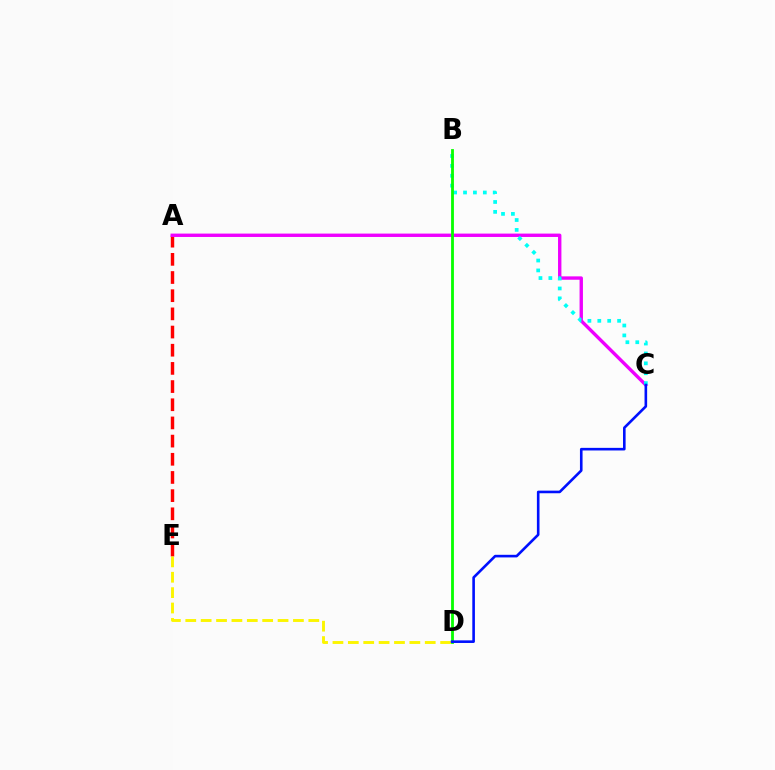{('A', 'E'): [{'color': '#ff0000', 'line_style': 'dashed', 'thickness': 2.47}], ('A', 'C'): [{'color': '#ee00ff', 'line_style': 'solid', 'thickness': 2.43}], ('D', 'E'): [{'color': '#fcf500', 'line_style': 'dashed', 'thickness': 2.09}], ('B', 'C'): [{'color': '#00fff6', 'line_style': 'dotted', 'thickness': 2.69}], ('B', 'D'): [{'color': '#08ff00', 'line_style': 'solid', 'thickness': 2.03}], ('C', 'D'): [{'color': '#0010ff', 'line_style': 'solid', 'thickness': 1.88}]}